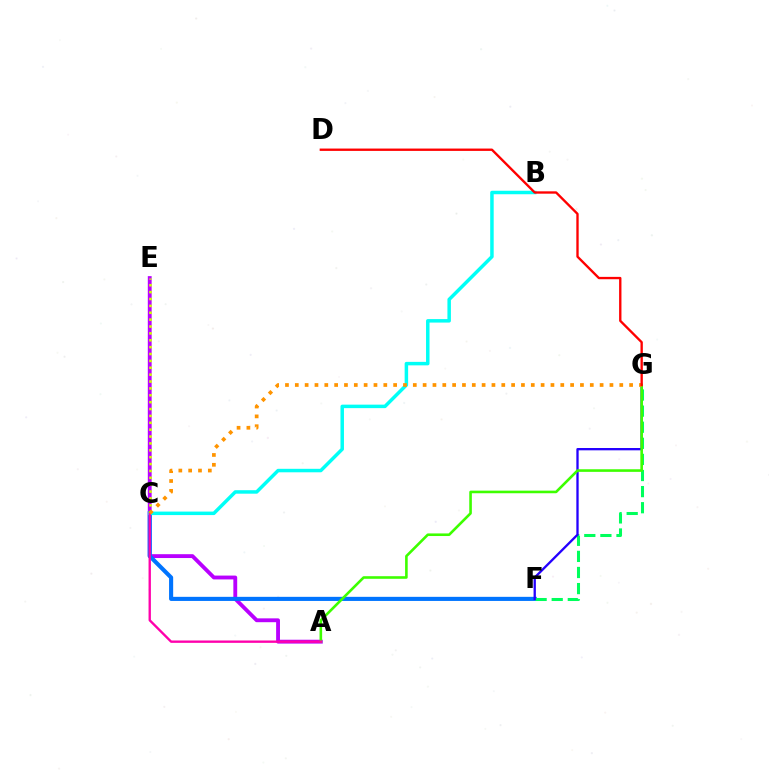{('A', 'E'): [{'color': '#b900ff', 'line_style': 'solid', 'thickness': 2.77}], ('C', 'F'): [{'color': '#0074ff', 'line_style': 'solid', 'thickness': 2.96}], ('F', 'G'): [{'color': '#00ff5c', 'line_style': 'dashed', 'thickness': 2.19}, {'color': '#2500ff', 'line_style': 'solid', 'thickness': 1.67}], ('B', 'C'): [{'color': '#00fff6', 'line_style': 'solid', 'thickness': 2.51}], ('A', 'G'): [{'color': '#3dff00', 'line_style': 'solid', 'thickness': 1.87}], ('C', 'E'): [{'color': '#d1ff00', 'line_style': 'dotted', 'thickness': 1.87}], ('A', 'C'): [{'color': '#ff00ac', 'line_style': 'solid', 'thickness': 1.7}], ('C', 'G'): [{'color': '#ff9400', 'line_style': 'dotted', 'thickness': 2.67}], ('D', 'G'): [{'color': '#ff0000', 'line_style': 'solid', 'thickness': 1.69}]}